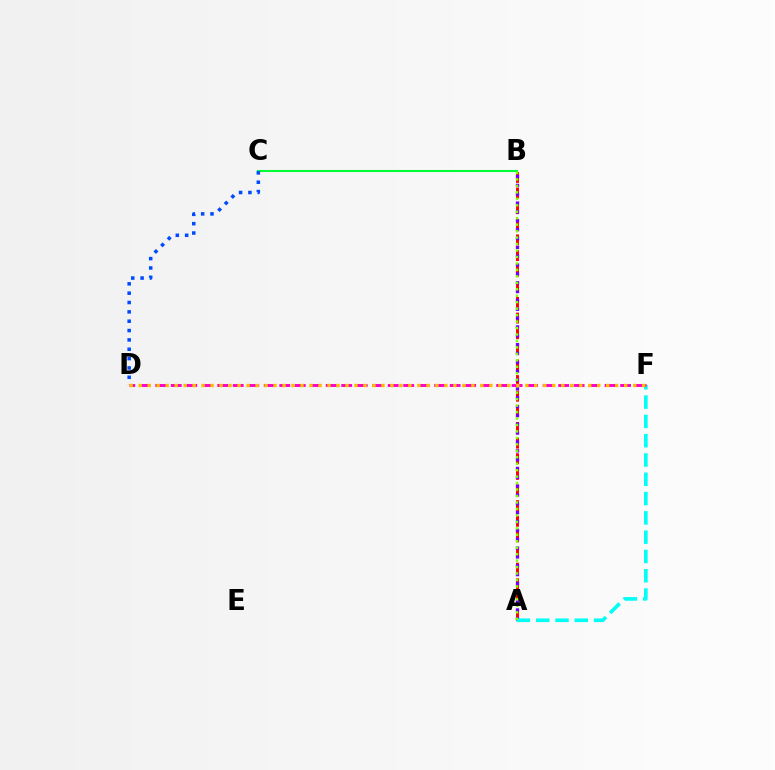{('A', 'B'): [{'color': '#ff0000', 'line_style': 'dashed', 'thickness': 2.12}, {'color': '#7200ff', 'line_style': 'dotted', 'thickness': 2.4}, {'color': '#84ff00', 'line_style': 'dotted', 'thickness': 1.76}], ('B', 'C'): [{'color': '#00ff39', 'line_style': 'solid', 'thickness': 1.5}], ('C', 'D'): [{'color': '#004bff', 'line_style': 'dotted', 'thickness': 2.54}], ('A', 'F'): [{'color': '#00fff6', 'line_style': 'dashed', 'thickness': 2.62}], ('D', 'F'): [{'color': '#ff00cf', 'line_style': 'dashed', 'thickness': 2.1}, {'color': '#ffbd00', 'line_style': 'dotted', 'thickness': 2.44}]}